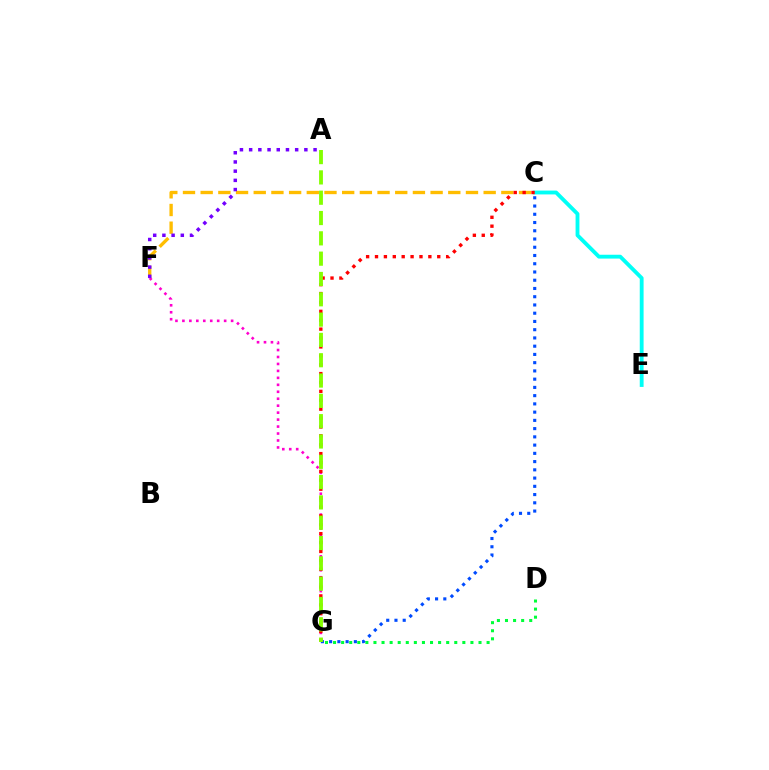{('C', 'E'): [{'color': '#00fff6', 'line_style': 'solid', 'thickness': 2.77}], ('C', 'F'): [{'color': '#ffbd00', 'line_style': 'dashed', 'thickness': 2.4}], ('F', 'G'): [{'color': '#ff00cf', 'line_style': 'dotted', 'thickness': 1.89}], ('C', 'G'): [{'color': '#ff0000', 'line_style': 'dotted', 'thickness': 2.42}, {'color': '#004bff', 'line_style': 'dotted', 'thickness': 2.24}], ('A', 'F'): [{'color': '#7200ff', 'line_style': 'dotted', 'thickness': 2.5}], ('A', 'G'): [{'color': '#84ff00', 'line_style': 'dashed', 'thickness': 2.76}], ('D', 'G'): [{'color': '#00ff39', 'line_style': 'dotted', 'thickness': 2.2}]}